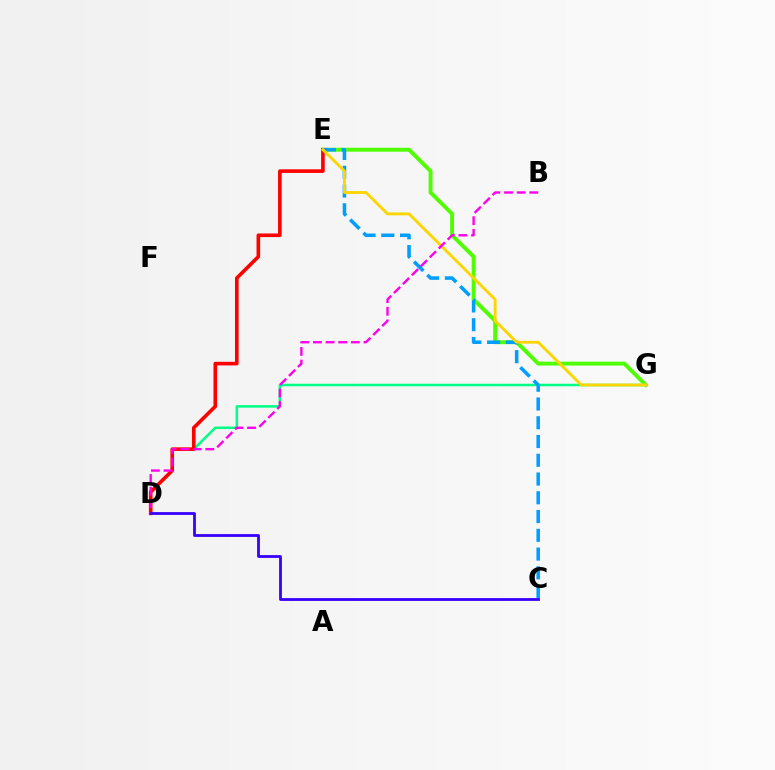{('E', 'G'): [{'color': '#4fff00', 'line_style': 'solid', 'thickness': 2.81}, {'color': '#ffd500', 'line_style': 'solid', 'thickness': 2.06}], ('D', 'G'): [{'color': '#00ff86', 'line_style': 'solid', 'thickness': 1.81}], ('D', 'E'): [{'color': '#ff0000', 'line_style': 'solid', 'thickness': 2.61}], ('C', 'E'): [{'color': '#009eff', 'line_style': 'dashed', 'thickness': 2.55}], ('B', 'D'): [{'color': '#ff00ed', 'line_style': 'dashed', 'thickness': 1.72}], ('C', 'D'): [{'color': '#3700ff', 'line_style': 'solid', 'thickness': 2.02}]}